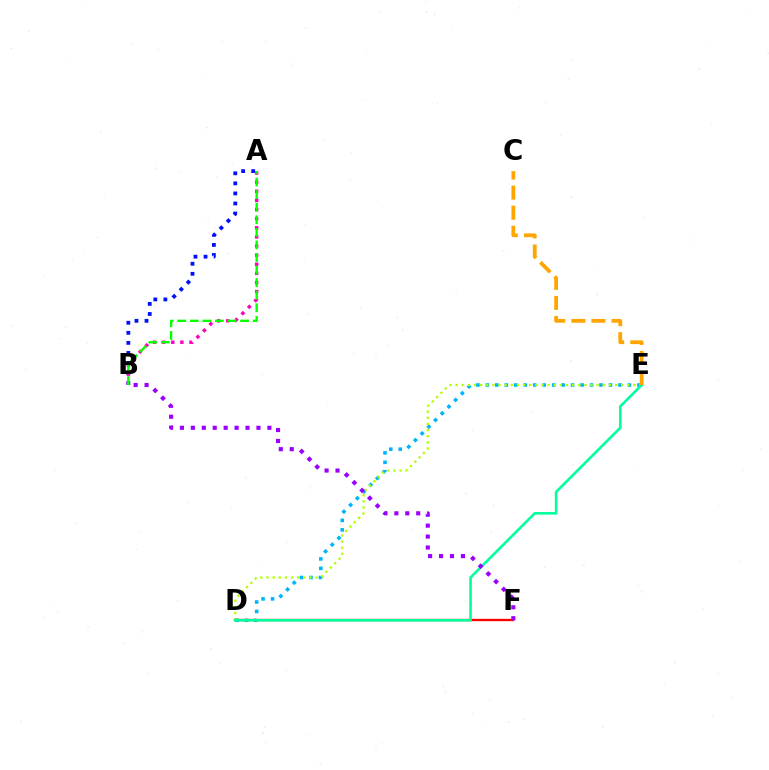{('D', 'E'): [{'color': '#00b5ff', 'line_style': 'dotted', 'thickness': 2.57}, {'color': '#b3ff00', 'line_style': 'dotted', 'thickness': 1.67}, {'color': '#00ff9d', 'line_style': 'solid', 'thickness': 1.89}], ('A', 'B'): [{'color': '#0010ff', 'line_style': 'dotted', 'thickness': 2.73}, {'color': '#ff00bd', 'line_style': 'dotted', 'thickness': 2.48}, {'color': '#08ff00', 'line_style': 'dashed', 'thickness': 1.71}], ('D', 'F'): [{'color': '#ff0000', 'line_style': 'solid', 'thickness': 1.66}], ('C', 'E'): [{'color': '#ffa500', 'line_style': 'dashed', 'thickness': 2.73}], ('B', 'F'): [{'color': '#9b00ff', 'line_style': 'dotted', 'thickness': 2.97}]}